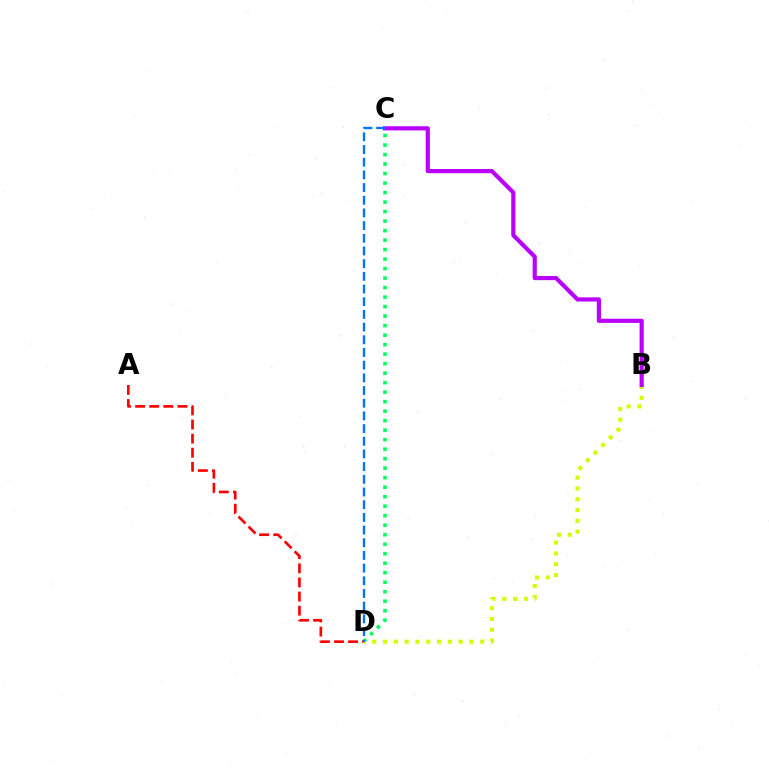{('C', 'D'): [{'color': '#00ff5c', 'line_style': 'dotted', 'thickness': 2.58}, {'color': '#0074ff', 'line_style': 'dashed', 'thickness': 1.72}], ('B', 'D'): [{'color': '#d1ff00', 'line_style': 'dotted', 'thickness': 2.94}], ('B', 'C'): [{'color': '#b900ff', 'line_style': 'solid', 'thickness': 3.0}], ('A', 'D'): [{'color': '#ff0000', 'line_style': 'dashed', 'thickness': 1.92}]}